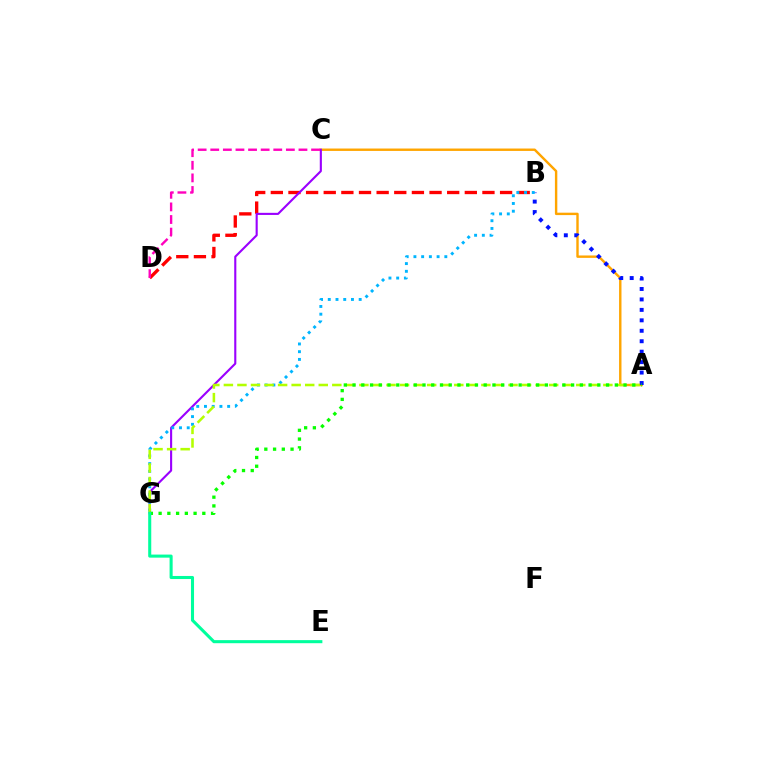{('B', 'D'): [{'color': '#ff0000', 'line_style': 'dashed', 'thickness': 2.4}], ('A', 'C'): [{'color': '#ffa500', 'line_style': 'solid', 'thickness': 1.73}], ('C', 'G'): [{'color': '#9b00ff', 'line_style': 'solid', 'thickness': 1.52}], ('A', 'B'): [{'color': '#0010ff', 'line_style': 'dotted', 'thickness': 2.84}], ('B', 'G'): [{'color': '#00b5ff', 'line_style': 'dotted', 'thickness': 2.1}], ('A', 'G'): [{'color': '#b3ff00', 'line_style': 'dashed', 'thickness': 1.84}, {'color': '#08ff00', 'line_style': 'dotted', 'thickness': 2.38}], ('C', 'D'): [{'color': '#ff00bd', 'line_style': 'dashed', 'thickness': 1.71}], ('E', 'G'): [{'color': '#00ff9d', 'line_style': 'solid', 'thickness': 2.21}]}